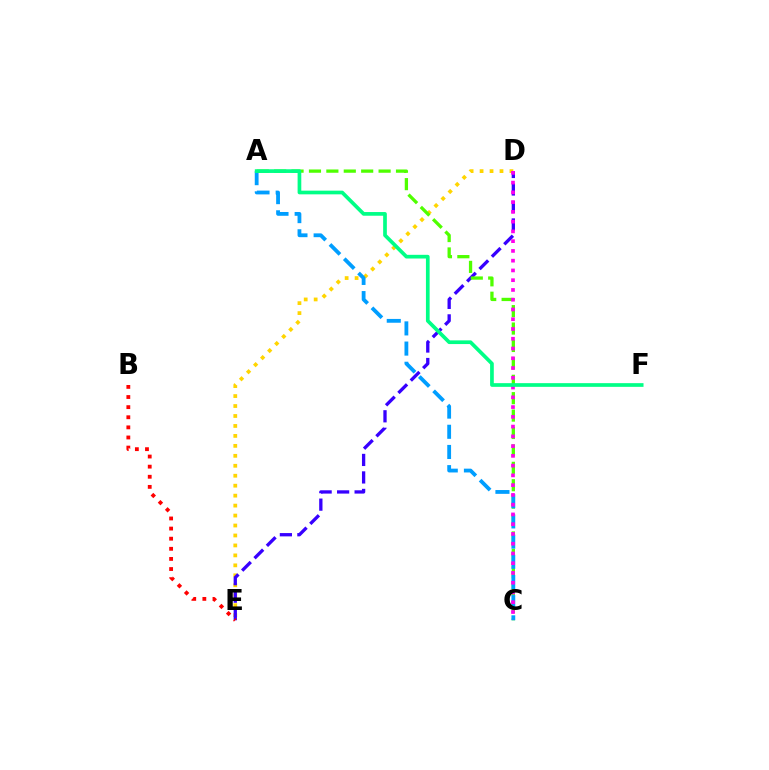{('D', 'E'): [{'color': '#ffd500', 'line_style': 'dotted', 'thickness': 2.71}, {'color': '#3700ff', 'line_style': 'dashed', 'thickness': 2.38}], ('B', 'E'): [{'color': '#ff0000', 'line_style': 'dotted', 'thickness': 2.75}], ('A', 'C'): [{'color': '#4fff00', 'line_style': 'dashed', 'thickness': 2.36}, {'color': '#009eff', 'line_style': 'dashed', 'thickness': 2.74}], ('C', 'D'): [{'color': '#ff00ed', 'line_style': 'dotted', 'thickness': 2.65}], ('A', 'F'): [{'color': '#00ff86', 'line_style': 'solid', 'thickness': 2.66}]}